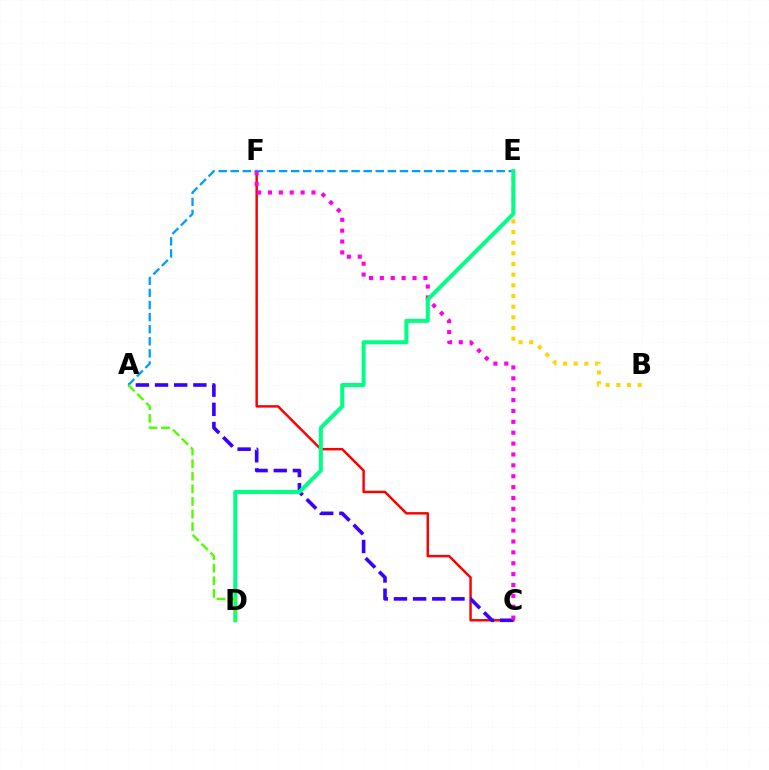{('C', 'F'): [{'color': '#ff0000', 'line_style': 'solid', 'thickness': 1.77}, {'color': '#ff00ed', 'line_style': 'dotted', 'thickness': 2.96}], ('A', 'C'): [{'color': '#3700ff', 'line_style': 'dashed', 'thickness': 2.61}], ('B', 'E'): [{'color': '#ffd500', 'line_style': 'dotted', 'thickness': 2.9}], ('A', 'E'): [{'color': '#009eff', 'line_style': 'dashed', 'thickness': 1.64}], ('D', 'E'): [{'color': '#00ff86', 'line_style': 'solid', 'thickness': 2.89}], ('A', 'D'): [{'color': '#4fff00', 'line_style': 'dashed', 'thickness': 1.71}]}